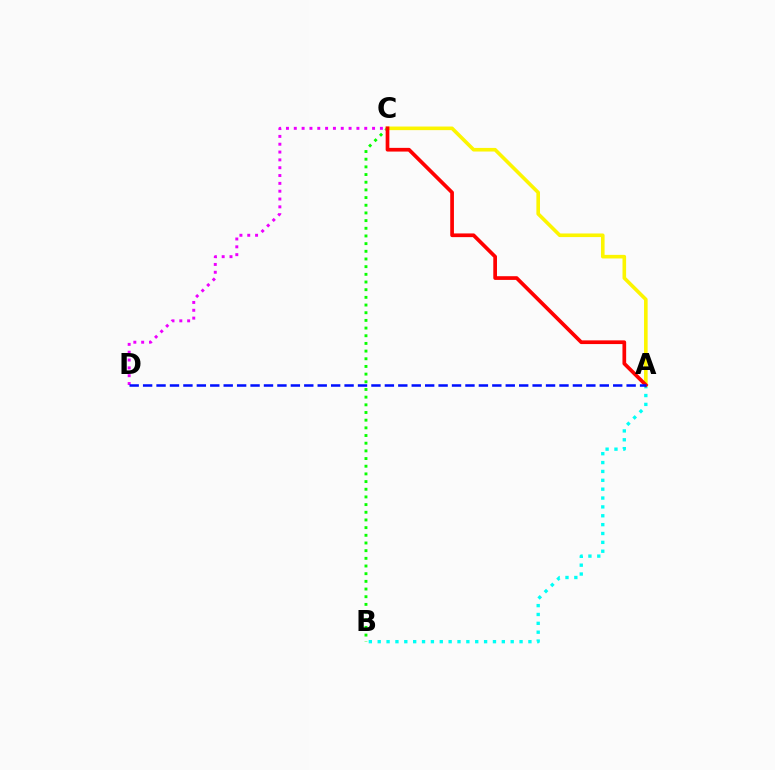{('B', 'C'): [{'color': '#08ff00', 'line_style': 'dotted', 'thickness': 2.09}], ('A', 'B'): [{'color': '#00fff6', 'line_style': 'dotted', 'thickness': 2.41}], ('C', 'D'): [{'color': '#ee00ff', 'line_style': 'dotted', 'thickness': 2.13}], ('A', 'C'): [{'color': '#fcf500', 'line_style': 'solid', 'thickness': 2.6}, {'color': '#ff0000', 'line_style': 'solid', 'thickness': 2.66}], ('A', 'D'): [{'color': '#0010ff', 'line_style': 'dashed', 'thickness': 1.82}]}